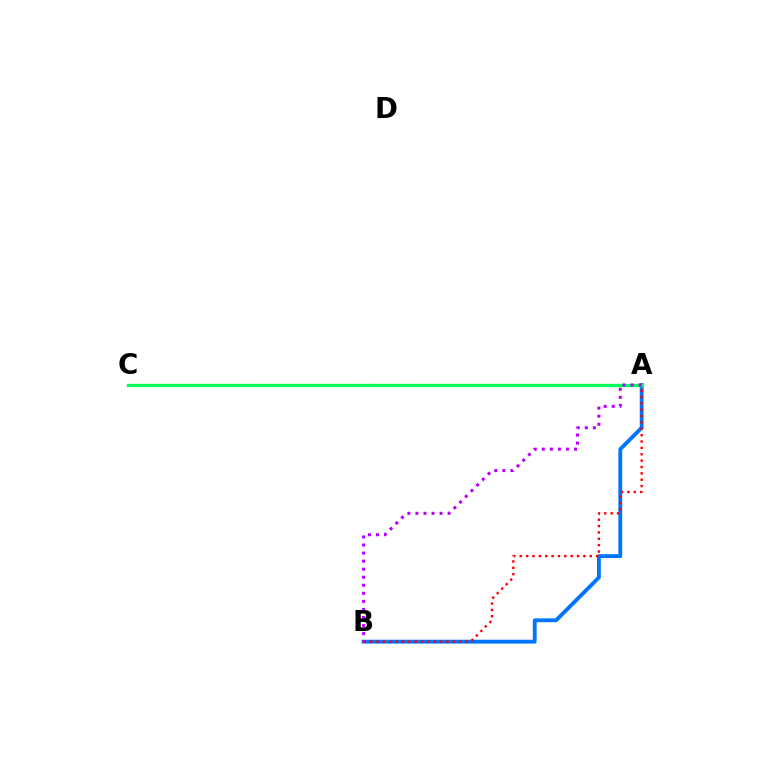{('A', 'B'): [{'color': '#0074ff', 'line_style': 'solid', 'thickness': 2.77}, {'color': '#ff0000', 'line_style': 'dotted', 'thickness': 1.73}, {'color': '#b900ff', 'line_style': 'dotted', 'thickness': 2.19}], ('A', 'C'): [{'color': '#d1ff00', 'line_style': 'dotted', 'thickness': 1.61}, {'color': '#00ff5c', 'line_style': 'solid', 'thickness': 2.38}]}